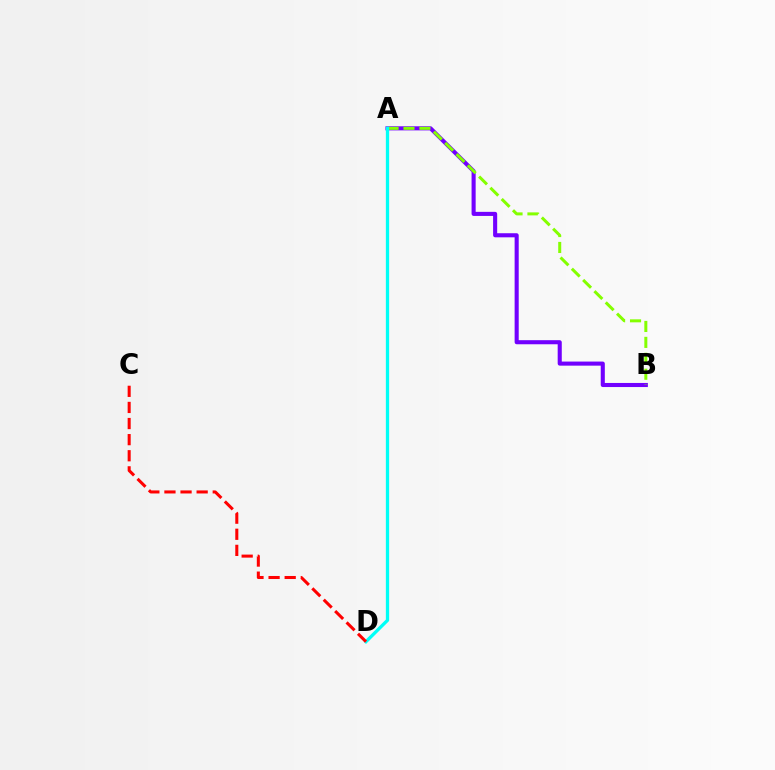{('A', 'B'): [{'color': '#7200ff', 'line_style': 'solid', 'thickness': 2.94}, {'color': '#84ff00', 'line_style': 'dashed', 'thickness': 2.16}], ('A', 'D'): [{'color': '#00fff6', 'line_style': 'solid', 'thickness': 2.37}], ('C', 'D'): [{'color': '#ff0000', 'line_style': 'dashed', 'thickness': 2.19}]}